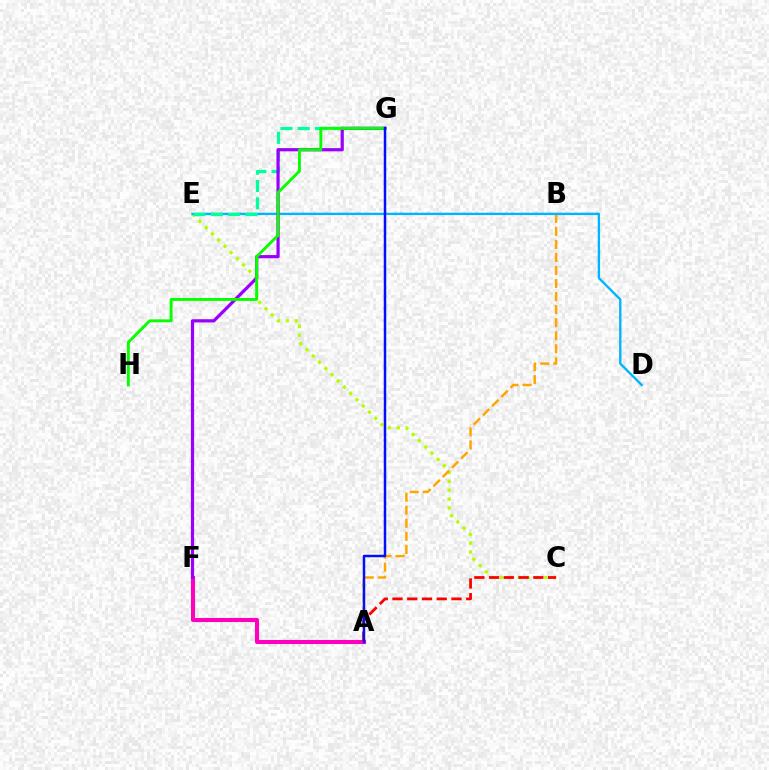{('C', 'E'): [{'color': '#b3ff00', 'line_style': 'dotted', 'thickness': 2.4}], ('A', 'B'): [{'color': '#ffa500', 'line_style': 'dashed', 'thickness': 1.77}], ('D', 'E'): [{'color': '#00b5ff', 'line_style': 'solid', 'thickness': 1.7}], ('E', 'G'): [{'color': '#00ff9d', 'line_style': 'dashed', 'thickness': 2.35}], ('A', 'F'): [{'color': '#ff00bd', 'line_style': 'solid', 'thickness': 2.93}], ('A', 'C'): [{'color': '#ff0000', 'line_style': 'dashed', 'thickness': 2.0}], ('F', 'G'): [{'color': '#9b00ff', 'line_style': 'solid', 'thickness': 2.31}], ('G', 'H'): [{'color': '#08ff00', 'line_style': 'solid', 'thickness': 2.08}], ('A', 'G'): [{'color': '#0010ff', 'line_style': 'solid', 'thickness': 1.79}]}